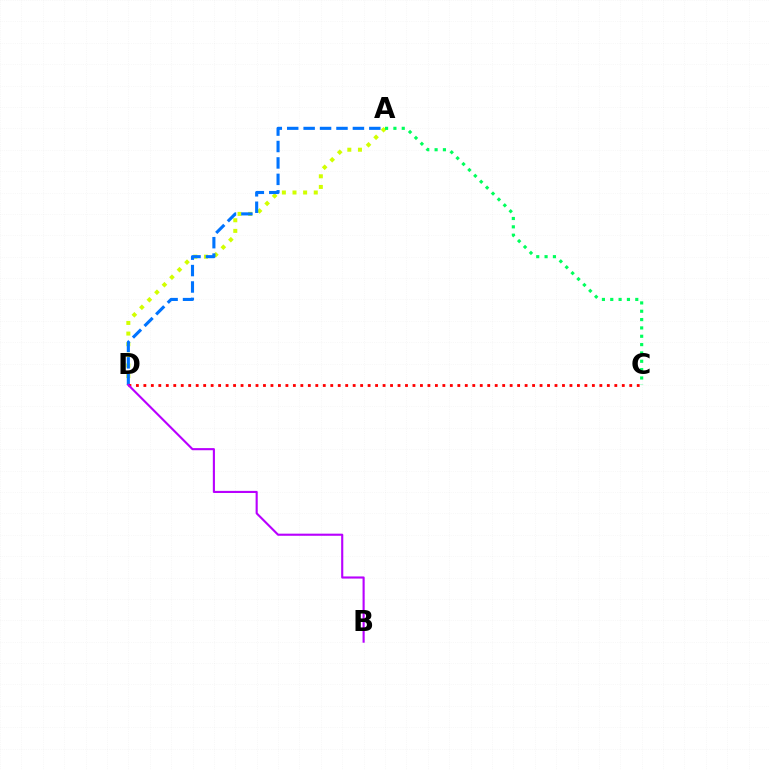{('A', 'D'): [{'color': '#d1ff00', 'line_style': 'dotted', 'thickness': 2.89}, {'color': '#0074ff', 'line_style': 'dashed', 'thickness': 2.23}], ('C', 'D'): [{'color': '#ff0000', 'line_style': 'dotted', 'thickness': 2.03}], ('B', 'D'): [{'color': '#b900ff', 'line_style': 'solid', 'thickness': 1.53}], ('A', 'C'): [{'color': '#00ff5c', 'line_style': 'dotted', 'thickness': 2.27}]}